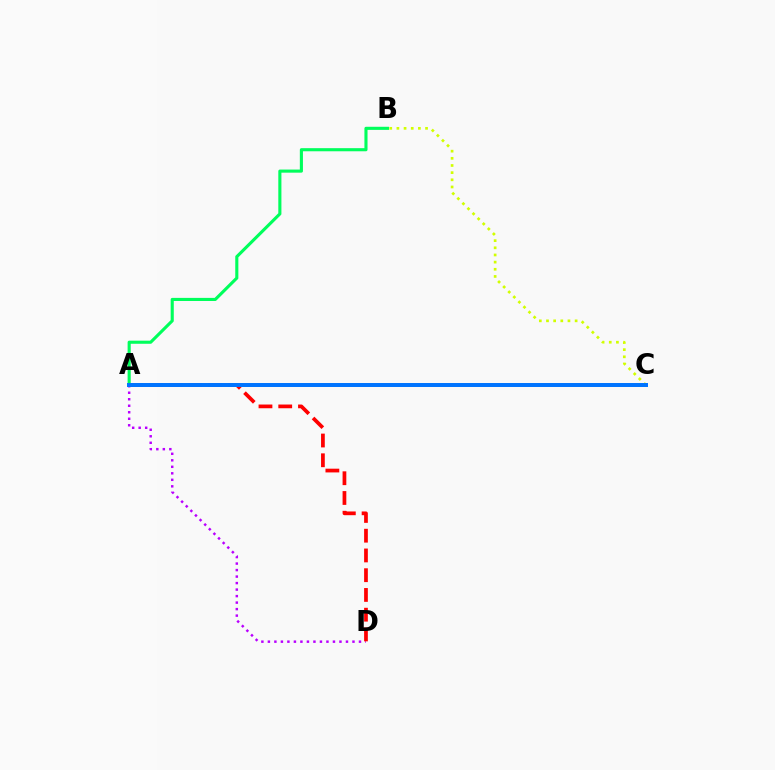{('A', 'B'): [{'color': '#00ff5c', 'line_style': 'solid', 'thickness': 2.24}], ('B', 'C'): [{'color': '#d1ff00', 'line_style': 'dotted', 'thickness': 1.95}], ('A', 'D'): [{'color': '#b900ff', 'line_style': 'dotted', 'thickness': 1.77}, {'color': '#ff0000', 'line_style': 'dashed', 'thickness': 2.68}], ('A', 'C'): [{'color': '#0074ff', 'line_style': 'solid', 'thickness': 2.86}]}